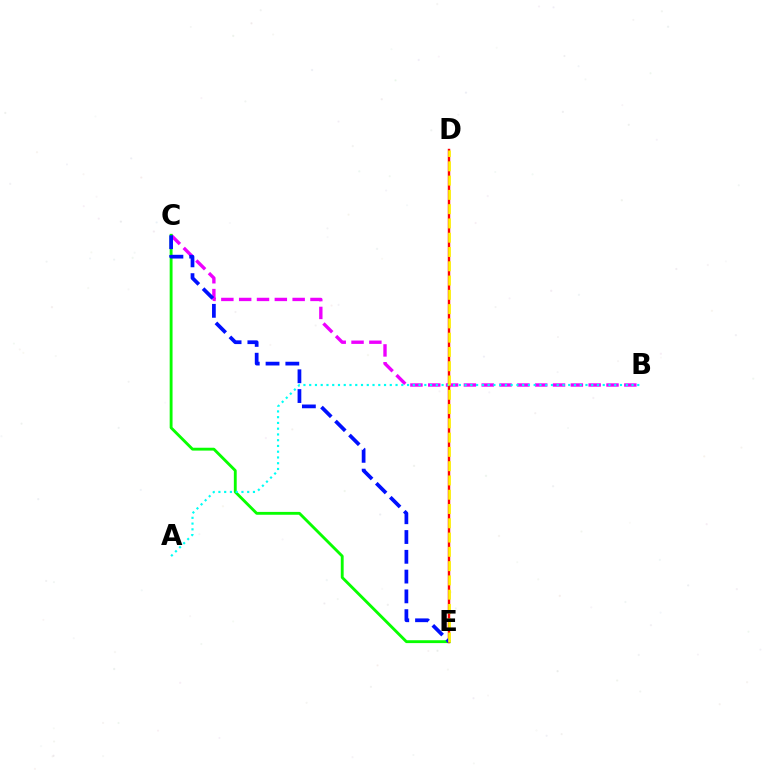{('B', 'C'): [{'color': '#ee00ff', 'line_style': 'dashed', 'thickness': 2.42}], ('C', 'E'): [{'color': '#08ff00', 'line_style': 'solid', 'thickness': 2.06}, {'color': '#0010ff', 'line_style': 'dashed', 'thickness': 2.69}], ('D', 'E'): [{'color': '#ff0000', 'line_style': 'solid', 'thickness': 1.74}, {'color': '#fcf500', 'line_style': 'dashed', 'thickness': 1.94}], ('A', 'B'): [{'color': '#00fff6', 'line_style': 'dotted', 'thickness': 1.56}]}